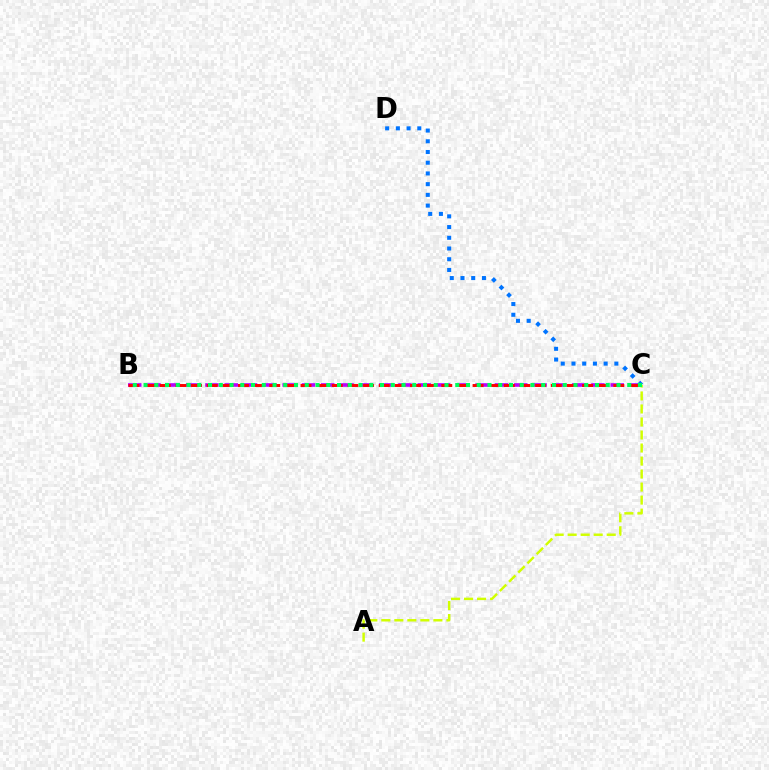{('A', 'C'): [{'color': '#d1ff00', 'line_style': 'dashed', 'thickness': 1.77}], ('B', 'C'): [{'color': '#b900ff', 'line_style': 'dashed', 'thickness': 2.62}, {'color': '#ff0000', 'line_style': 'dashed', 'thickness': 2.12}, {'color': '#00ff5c', 'line_style': 'dotted', 'thickness': 2.92}], ('C', 'D'): [{'color': '#0074ff', 'line_style': 'dotted', 'thickness': 2.91}]}